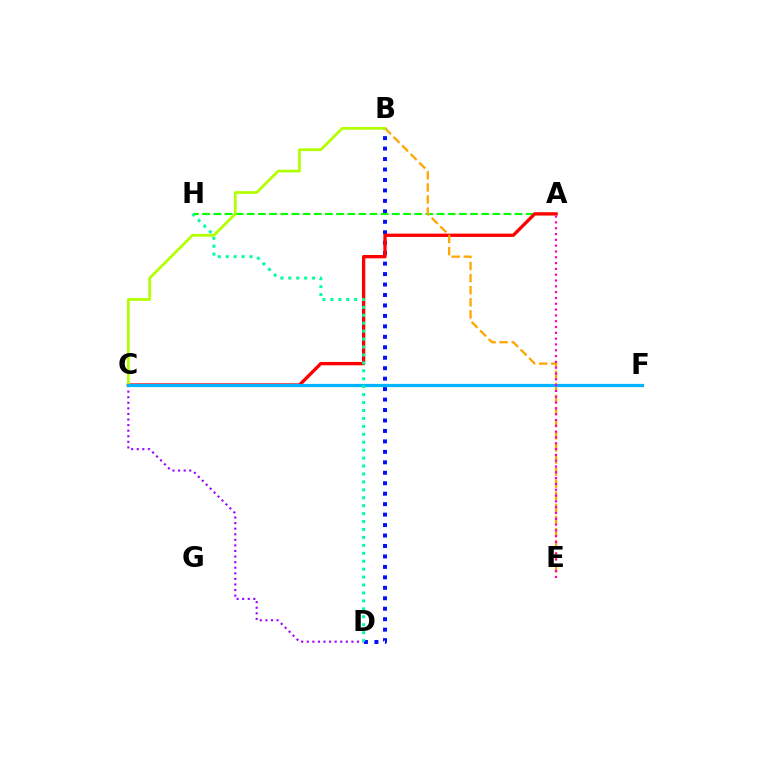{('B', 'D'): [{'color': '#0010ff', 'line_style': 'dotted', 'thickness': 2.84}], ('A', 'H'): [{'color': '#08ff00', 'line_style': 'dashed', 'thickness': 1.52}], ('A', 'C'): [{'color': '#ff0000', 'line_style': 'solid', 'thickness': 2.39}], ('C', 'D'): [{'color': '#9b00ff', 'line_style': 'dotted', 'thickness': 1.52}], ('B', 'E'): [{'color': '#ffa500', 'line_style': 'dashed', 'thickness': 1.64}], ('B', 'C'): [{'color': '#b3ff00', 'line_style': 'solid', 'thickness': 1.98}], ('C', 'F'): [{'color': '#00b5ff', 'line_style': 'solid', 'thickness': 2.31}], ('D', 'H'): [{'color': '#00ff9d', 'line_style': 'dotted', 'thickness': 2.16}], ('A', 'E'): [{'color': '#ff00bd', 'line_style': 'dotted', 'thickness': 1.58}]}